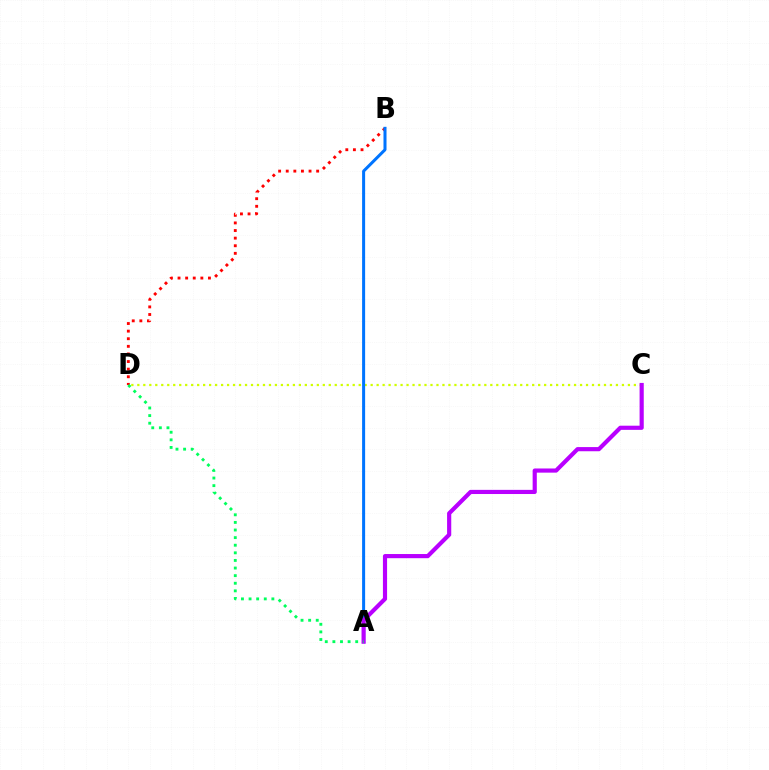{('B', 'D'): [{'color': '#ff0000', 'line_style': 'dotted', 'thickness': 2.07}], ('C', 'D'): [{'color': '#d1ff00', 'line_style': 'dotted', 'thickness': 1.63}], ('A', 'B'): [{'color': '#0074ff', 'line_style': 'solid', 'thickness': 2.18}], ('A', 'C'): [{'color': '#b900ff', 'line_style': 'solid', 'thickness': 3.0}], ('A', 'D'): [{'color': '#00ff5c', 'line_style': 'dotted', 'thickness': 2.07}]}